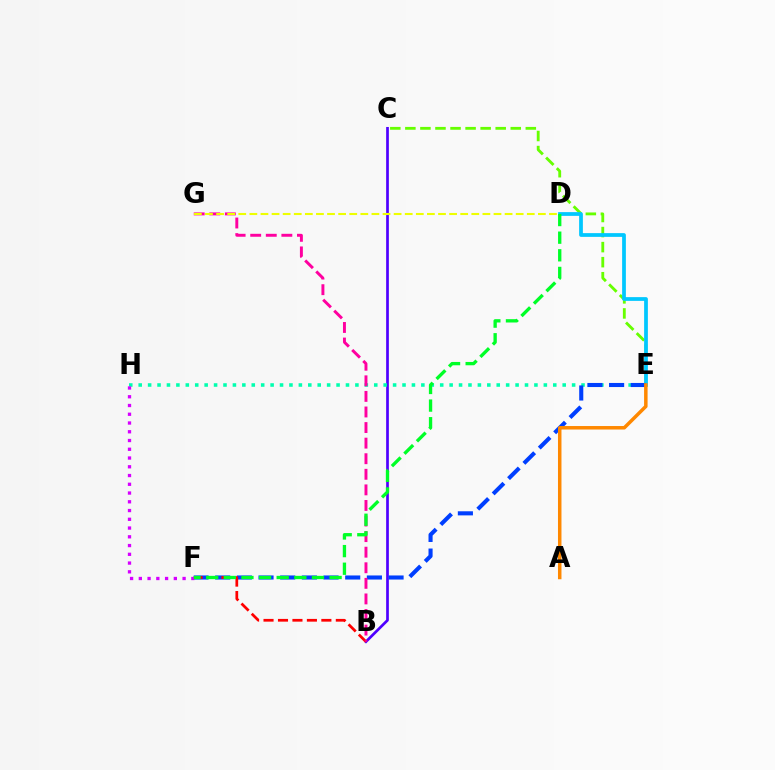{('C', 'E'): [{'color': '#66ff00', 'line_style': 'dashed', 'thickness': 2.05}], ('B', 'C'): [{'color': '#4f00ff', 'line_style': 'solid', 'thickness': 1.95}], ('D', 'E'): [{'color': '#00c7ff', 'line_style': 'solid', 'thickness': 2.7}], ('E', 'H'): [{'color': '#00ffaf', 'line_style': 'dotted', 'thickness': 2.56}], ('E', 'F'): [{'color': '#003fff', 'line_style': 'dashed', 'thickness': 2.94}], ('B', 'F'): [{'color': '#ff0000', 'line_style': 'dashed', 'thickness': 1.96}], ('B', 'G'): [{'color': '#ff00a0', 'line_style': 'dashed', 'thickness': 2.12}], ('F', 'H'): [{'color': '#d600ff', 'line_style': 'dotted', 'thickness': 2.38}], ('A', 'E'): [{'color': '#ff8800', 'line_style': 'solid', 'thickness': 2.52}], ('D', 'F'): [{'color': '#00ff27', 'line_style': 'dashed', 'thickness': 2.39}], ('D', 'G'): [{'color': '#eeff00', 'line_style': 'dashed', 'thickness': 1.51}]}